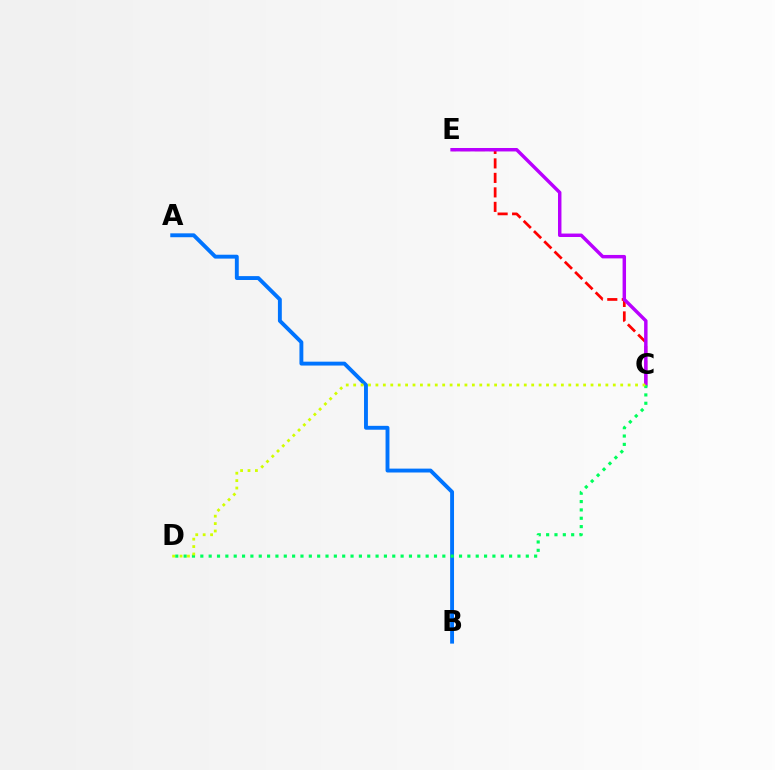{('C', 'E'): [{'color': '#ff0000', 'line_style': 'dashed', 'thickness': 1.97}, {'color': '#b900ff', 'line_style': 'solid', 'thickness': 2.48}], ('A', 'B'): [{'color': '#0074ff', 'line_style': 'solid', 'thickness': 2.8}], ('C', 'D'): [{'color': '#00ff5c', 'line_style': 'dotted', 'thickness': 2.27}, {'color': '#d1ff00', 'line_style': 'dotted', 'thickness': 2.02}]}